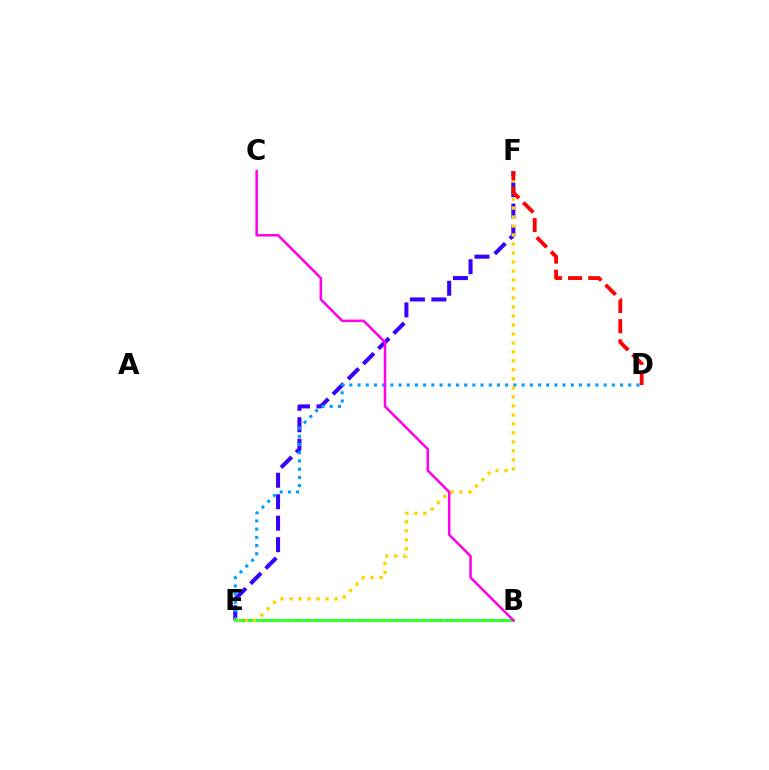{('E', 'F'): [{'color': '#3700ff', 'line_style': 'dashed', 'thickness': 2.92}, {'color': '#ffd500', 'line_style': 'dotted', 'thickness': 2.44}], ('D', 'E'): [{'color': '#009eff', 'line_style': 'dotted', 'thickness': 2.23}], ('B', 'E'): [{'color': '#4fff00', 'line_style': 'solid', 'thickness': 2.15}, {'color': '#00ff86', 'line_style': 'dotted', 'thickness': 1.85}], ('B', 'C'): [{'color': '#ff00ed', 'line_style': 'solid', 'thickness': 1.81}], ('D', 'F'): [{'color': '#ff0000', 'line_style': 'dashed', 'thickness': 2.75}]}